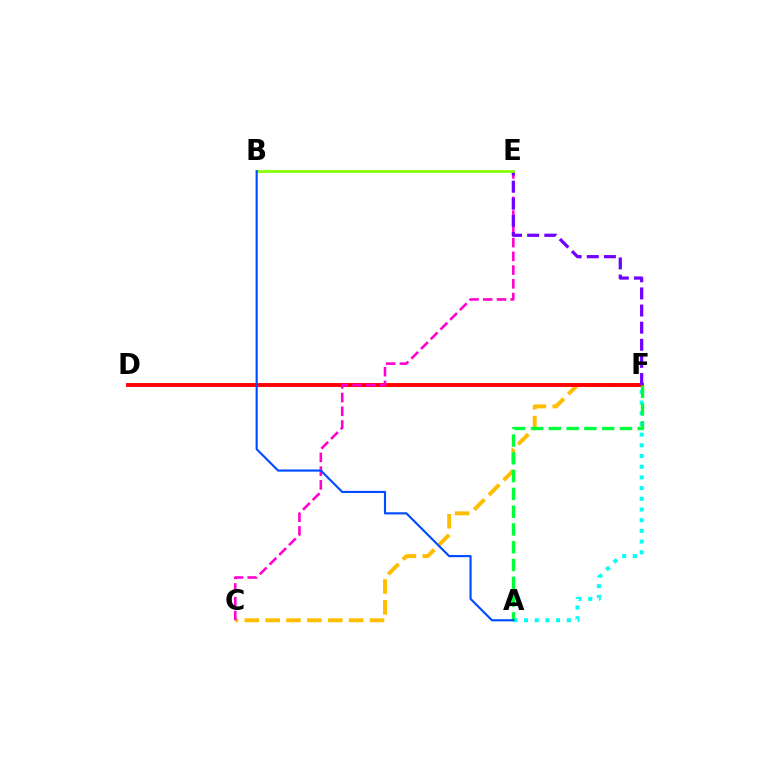{('C', 'F'): [{'color': '#ffbd00', 'line_style': 'dashed', 'thickness': 2.84}], ('D', 'F'): [{'color': '#ff0000', 'line_style': 'solid', 'thickness': 2.8}], ('C', 'E'): [{'color': '#ff00cf', 'line_style': 'dashed', 'thickness': 1.87}], ('A', 'F'): [{'color': '#00fff6', 'line_style': 'dotted', 'thickness': 2.91}, {'color': '#00ff39', 'line_style': 'dashed', 'thickness': 2.42}], ('E', 'F'): [{'color': '#7200ff', 'line_style': 'dashed', 'thickness': 2.33}], ('B', 'E'): [{'color': '#84ff00', 'line_style': 'solid', 'thickness': 1.97}], ('A', 'B'): [{'color': '#004bff', 'line_style': 'solid', 'thickness': 1.54}]}